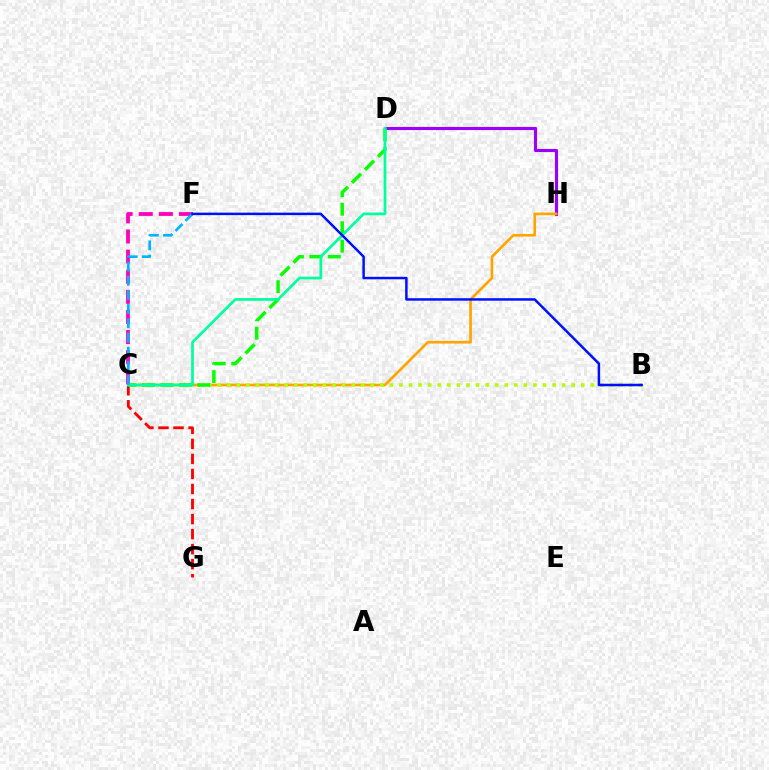{('C', 'F'): [{'color': '#ff00bd', 'line_style': 'dashed', 'thickness': 2.73}, {'color': '#00b5ff', 'line_style': 'dashed', 'thickness': 1.93}], ('D', 'H'): [{'color': '#9b00ff', 'line_style': 'solid', 'thickness': 2.25}], ('C', 'H'): [{'color': '#ffa500', 'line_style': 'solid', 'thickness': 1.92}], ('C', 'G'): [{'color': '#ff0000', 'line_style': 'dashed', 'thickness': 2.04}], ('B', 'C'): [{'color': '#b3ff00', 'line_style': 'dotted', 'thickness': 2.6}], ('C', 'D'): [{'color': '#08ff00', 'line_style': 'dashed', 'thickness': 2.5}, {'color': '#00ff9d', 'line_style': 'solid', 'thickness': 1.95}], ('B', 'F'): [{'color': '#0010ff', 'line_style': 'solid', 'thickness': 1.79}]}